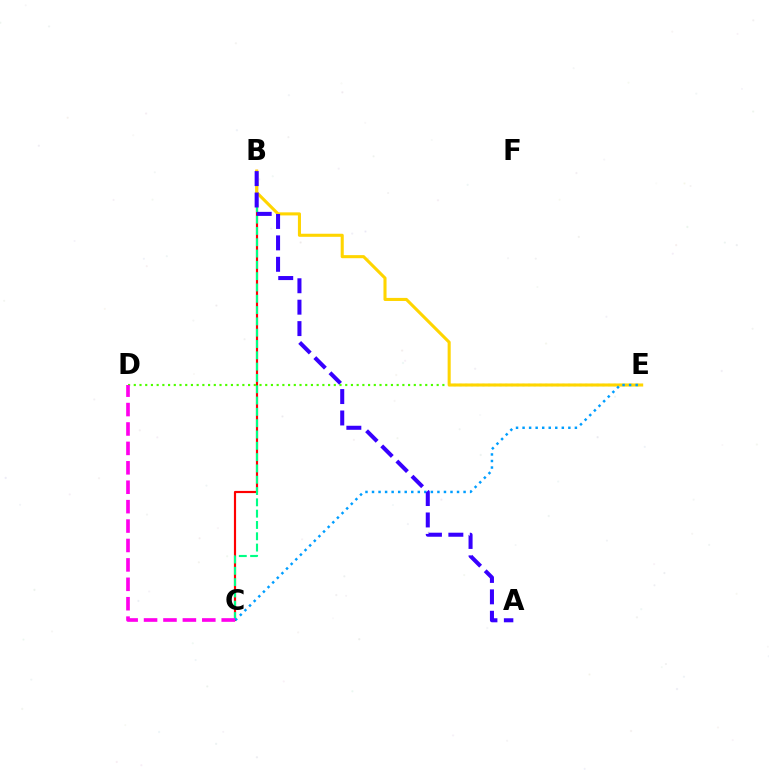{('B', 'C'): [{'color': '#ff0000', 'line_style': 'solid', 'thickness': 1.56}, {'color': '#00ff86', 'line_style': 'dashed', 'thickness': 1.54}], ('D', 'E'): [{'color': '#4fff00', 'line_style': 'dotted', 'thickness': 1.55}], ('B', 'E'): [{'color': '#ffd500', 'line_style': 'solid', 'thickness': 2.21}], ('C', 'E'): [{'color': '#009eff', 'line_style': 'dotted', 'thickness': 1.78}], ('C', 'D'): [{'color': '#ff00ed', 'line_style': 'dashed', 'thickness': 2.64}], ('A', 'B'): [{'color': '#3700ff', 'line_style': 'dashed', 'thickness': 2.91}]}